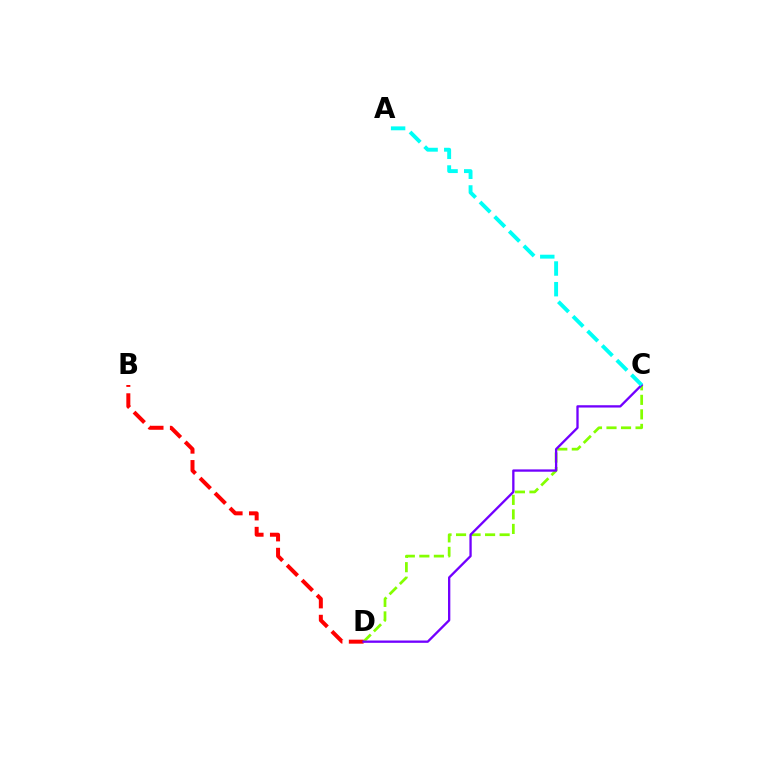{('C', 'D'): [{'color': '#84ff00', 'line_style': 'dashed', 'thickness': 1.97}, {'color': '#7200ff', 'line_style': 'solid', 'thickness': 1.67}], ('B', 'D'): [{'color': '#ff0000', 'line_style': 'dashed', 'thickness': 2.88}], ('A', 'C'): [{'color': '#00fff6', 'line_style': 'dashed', 'thickness': 2.81}]}